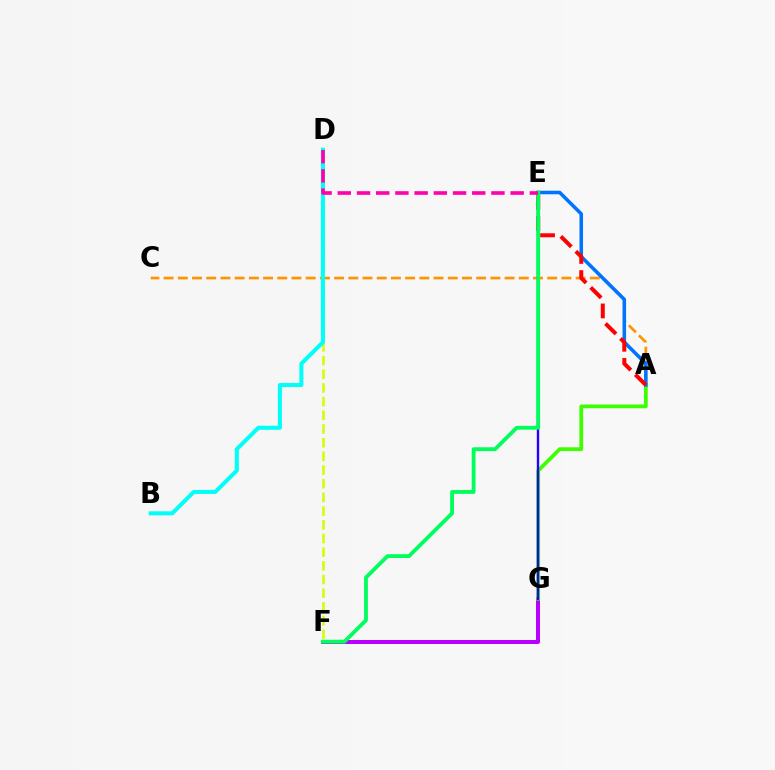{('F', 'G'): [{'color': '#b900ff', 'line_style': 'solid', 'thickness': 2.88}], ('A', 'C'): [{'color': '#ff9400', 'line_style': 'dashed', 'thickness': 1.93}], ('A', 'G'): [{'color': '#3dff00', 'line_style': 'solid', 'thickness': 2.7}], ('D', 'F'): [{'color': '#d1ff00', 'line_style': 'dashed', 'thickness': 1.86}], ('B', 'D'): [{'color': '#00fff6', 'line_style': 'solid', 'thickness': 2.91}], ('A', 'E'): [{'color': '#0074ff', 'line_style': 'solid', 'thickness': 2.57}, {'color': '#ff0000', 'line_style': 'dashed', 'thickness': 2.87}], ('E', 'G'): [{'color': '#2500ff', 'line_style': 'solid', 'thickness': 1.71}], ('E', 'F'): [{'color': '#00ff5c', 'line_style': 'solid', 'thickness': 2.76}], ('D', 'E'): [{'color': '#ff00ac', 'line_style': 'dashed', 'thickness': 2.61}]}